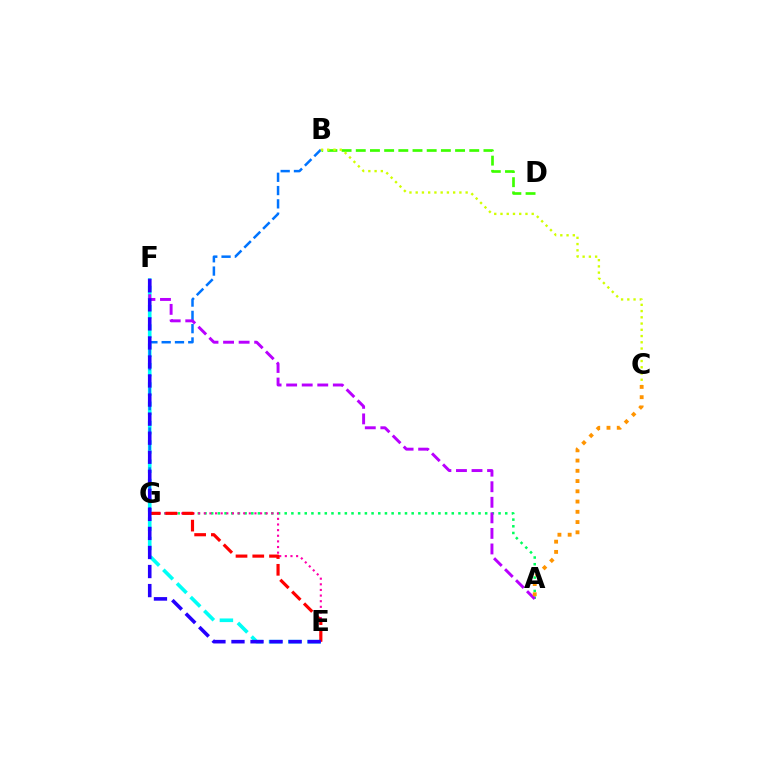{('B', 'D'): [{'color': '#3dff00', 'line_style': 'dashed', 'thickness': 1.93}], ('E', 'F'): [{'color': '#00fff6', 'line_style': 'dashed', 'thickness': 2.62}, {'color': '#2500ff', 'line_style': 'dashed', 'thickness': 2.59}], ('B', 'G'): [{'color': '#0074ff', 'line_style': 'dashed', 'thickness': 1.81}], ('B', 'C'): [{'color': '#d1ff00', 'line_style': 'dotted', 'thickness': 1.7}], ('A', 'G'): [{'color': '#00ff5c', 'line_style': 'dotted', 'thickness': 1.82}], ('E', 'G'): [{'color': '#ff00ac', 'line_style': 'dotted', 'thickness': 1.53}, {'color': '#ff0000', 'line_style': 'dashed', 'thickness': 2.27}], ('A', 'F'): [{'color': '#b900ff', 'line_style': 'dashed', 'thickness': 2.11}], ('A', 'C'): [{'color': '#ff9400', 'line_style': 'dotted', 'thickness': 2.78}]}